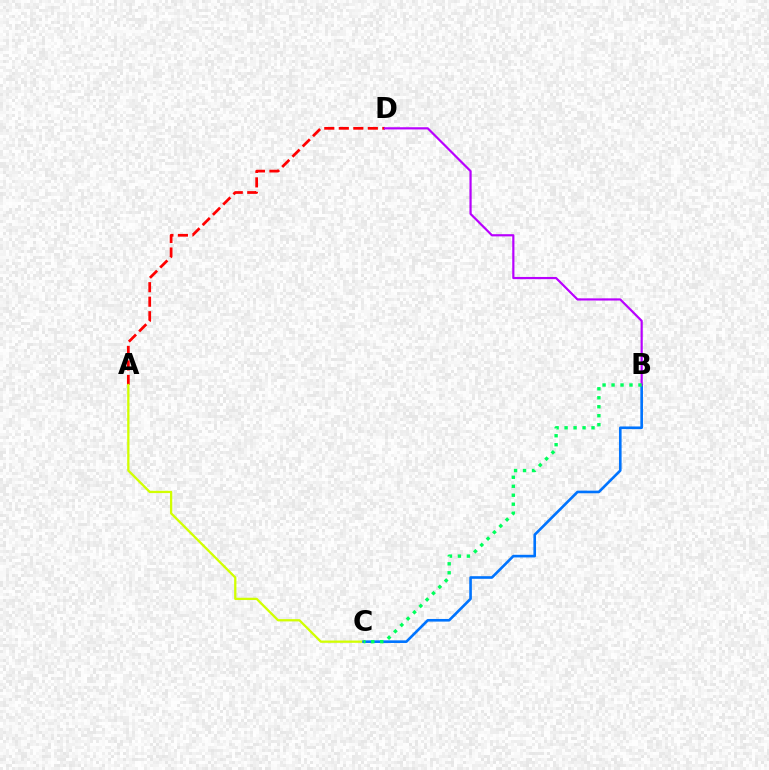{('A', 'D'): [{'color': '#ff0000', 'line_style': 'dashed', 'thickness': 1.97}], ('A', 'C'): [{'color': '#d1ff00', 'line_style': 'solid', 'thickness': 1.64}], ('B', 'C'): [{'color': '#0074ff', 'line_style': 'solid', 'thickness': 1.89}, {'color': '#00ff5c', 'line_style': 'dotted', 'thickness': 2.44}], ('B', 'D'): [{'color': '#b900ff', 'line_style': 'solid', 'thickness': 1.58}]}